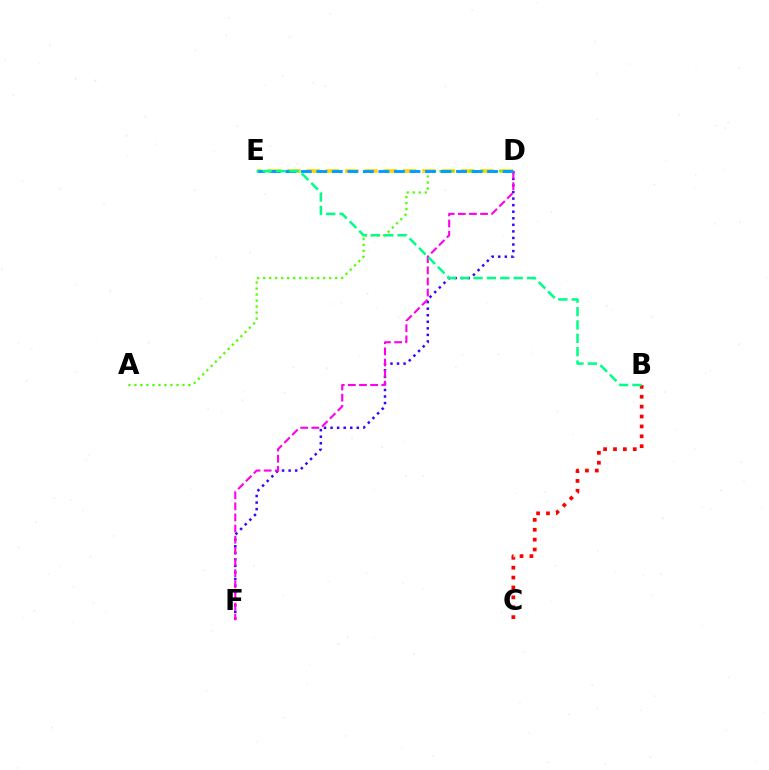{('D', 'E'): [{'color': '#ffd500', 'line_style': 'dashed', 'thickness': 2.62}, {'color': '#009eff', 'line_style': 'dashed', 'thickness': 2.11}], ('B', 'C'): [{'color': '#ff0000', 'line_style': 'dotted', 'thickness': 2.69}], ('D', 'F'): [{'color': '#3700ff', 'line_style': 'dotted', 'thickness': 1.78}, {'color': '#ff00ed', 'line_style': 'dashed', 'thickness': 1.51}], ('A', 'D'): [{'color': '#4fff00', 'line_style': 'dotted', 'thickness': 1.63}], ('B', 'E'): [{'color': '#00ff86', 'line_style': 'dashed', 'thickness': 1.82}]}